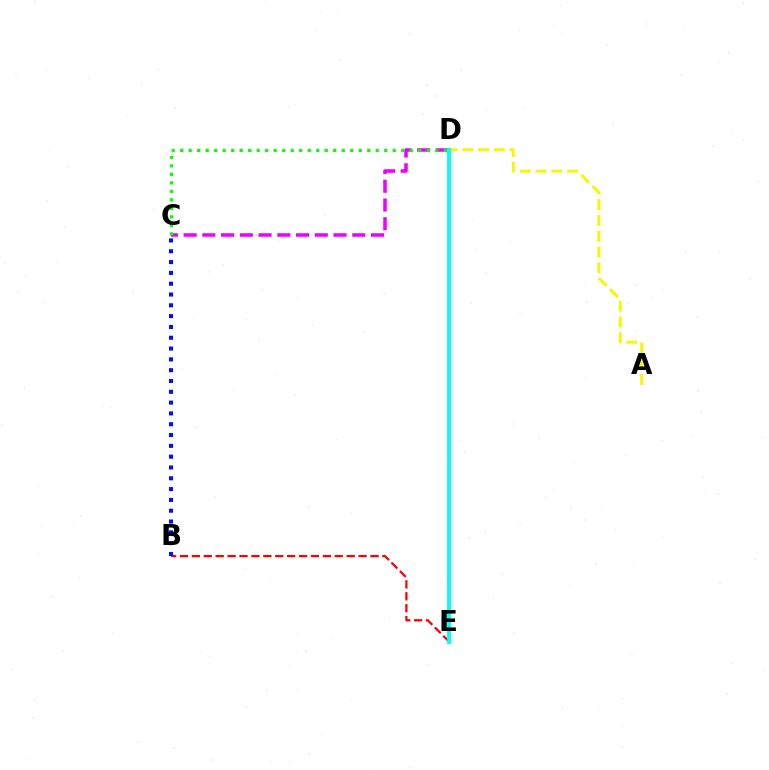{('B', 'E'): [{'color': '#ff0000', 'line_style': 'dashed', 'thickness': 1.62}], ('C', 'D'): [{'color': '#ee00ff', 'line_style': 'dashed', 'thickness': 2.55}, {'color': '#08ff00', 'line_style': 'dotted', 'thickness': 2.31}], ('A', 'D'): [{'color': '#fcf500', 'line_style': 'dashed', 'thickness': 2.14}], ('D', 'E'): [{'color': '#00fff6', 'line_style': 'solid', 'thickness': 2.78}], ('B', 'C'): [{'color': '#0010ff', 'line_style': 'dotted', 'thickness': 2.94}]}